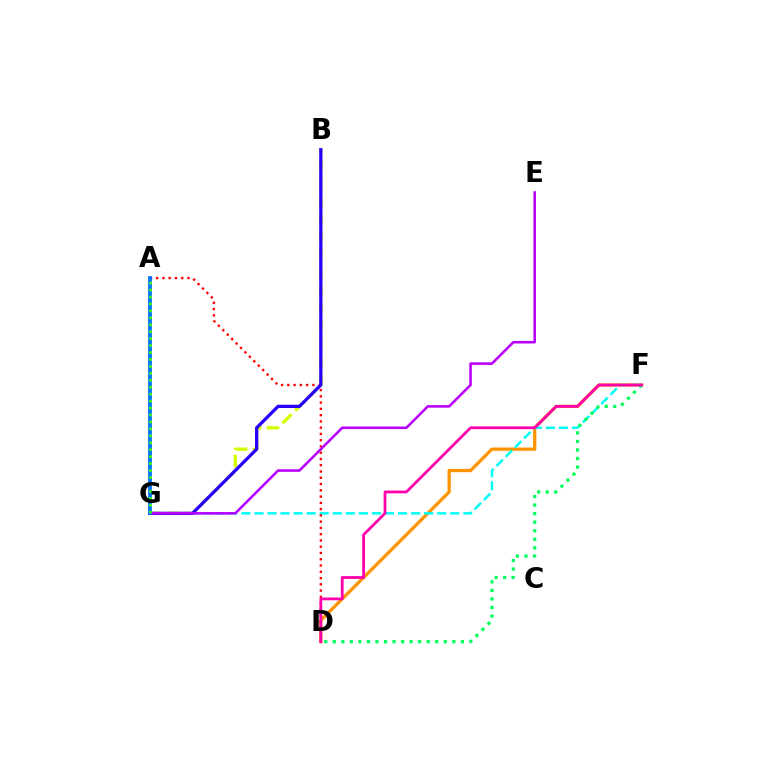{('D', 'F'): [{'color': '#ff9400', 'line_style': 'solid', 'thickness': 2.35}, {'color': '#00ff5c', 'line_style': 'dotted', 'thickness': 2.32}, {'color': '#ff00ac', 'line_style': 'solid', 'thickness': 2.0}], ('F', 'G'): [{'color': '#00fff6', 'line_style': 'dashed', 'thickness': 1.77}], ('A', 'D'): [{'color': '#ff0000', 'line_style': 'dotted', 'thickness': 1.7}], ('B', 'G'): [{'color': '#d1ff00', 'line_style': 'dashed', 'thickness': 2.41}, {'color': '#2500ff', 'line_style': 'solid', 'thickness': 2.34}], ('E', 'G'): [{'color': '#b900ff', 'line_style': 'solid', 'thickness': 1.85}], ('A', 'G'): [{'color': '#0074ff', 'line_style': 'solid', 'thickness': 2.7}, {'color': '#3dff00', 'line_style': 'dotted', 'thickness': 1.89}]}